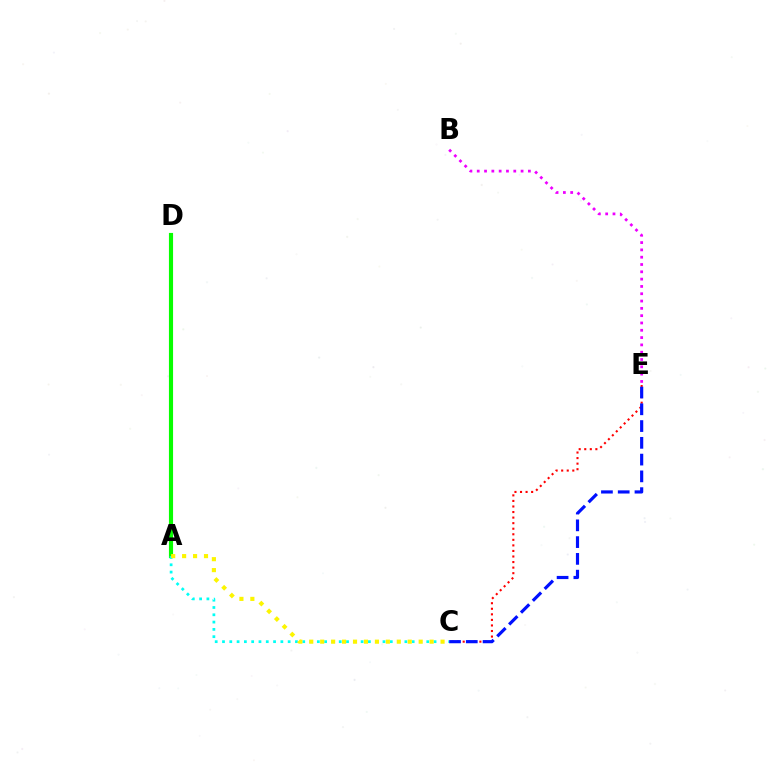{('A', 'D'): [{'color': '#08ff00', 'line_style': 'solid', 'thickness': 2.98}], ('A', 'C'): [{'color': '#00fff6', 'line_style': 'dotted', 'thickness': 1.98}, {'color': '#fcf500', 'line_style': 'dotted', 'thickness': 2.97}], ('C', 'E'): [{'color': '#ff0000', 'line_style': 'dotted', 'thickness': 1.51}, {'color': '#0010ff', 'line_style': 'dashed', 'thickness': 2.28}], ('B', 'E'): [{'color': '#ee00ff', 'line_style': 'dotted', 'thickness': 1.99}]}